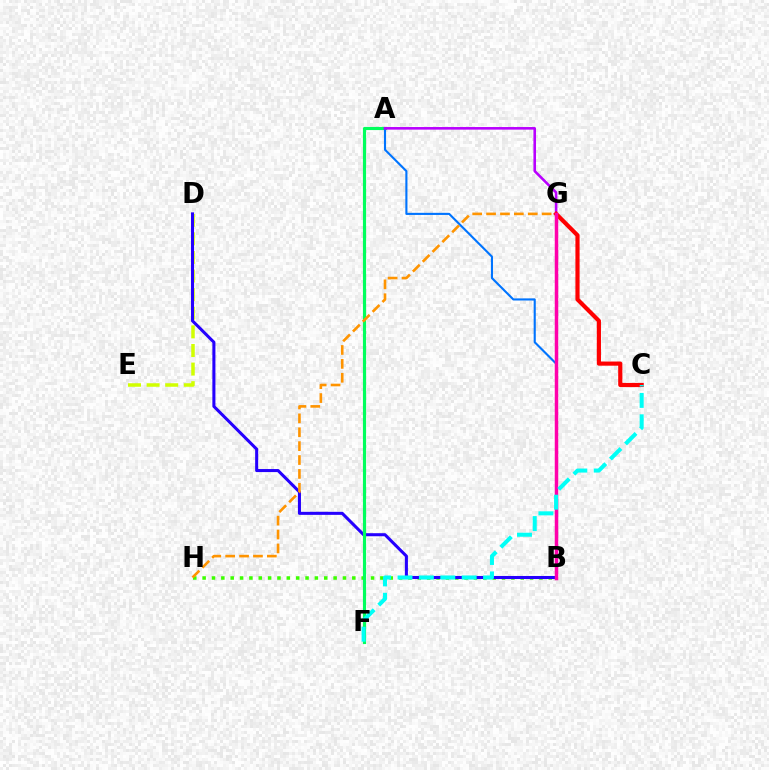{('B', 'H'): [{'color': '#3dff00', 'line_style': 'dotted', 'thickness': 2.54}], ('D', 'E'): [{'color': '#d1ff00', 'line_style': 'dashed', 'thickness': 2.53}], ('B', 'D'): [{'color': '#2500ff', 'line_style': 'solid', 'thickness': 2.2}], ('A', 'F'): [{'color': '#00ff5c', 'line_style': 'solid', 'thickness': 2.26}], ('A', 'B'): [{'color': '#0074ff', 'line_style': 'solid', 'thickness': 1.52}], ('A', 'G'): [{'color': '#b900ff', 'line_style': 'solid', 'thickness': 1.87}], ('G', 'H'): [{'color': '#ff9400', 'line_style': 'dashed', 'thickness': 1.89}], ('C', 'G'): [{'color': '#ff0000', 'line_style': 'solid', 'thickness': 3.0}], ('B', 'G'): [{'color': '#ff00ac', 'line_style': 'solid', 'thickness': 2.52}], ('C', 'F'): [{'color': '#00fff6', 'line_style': 'dashed', 'thickness': 2.91}]}